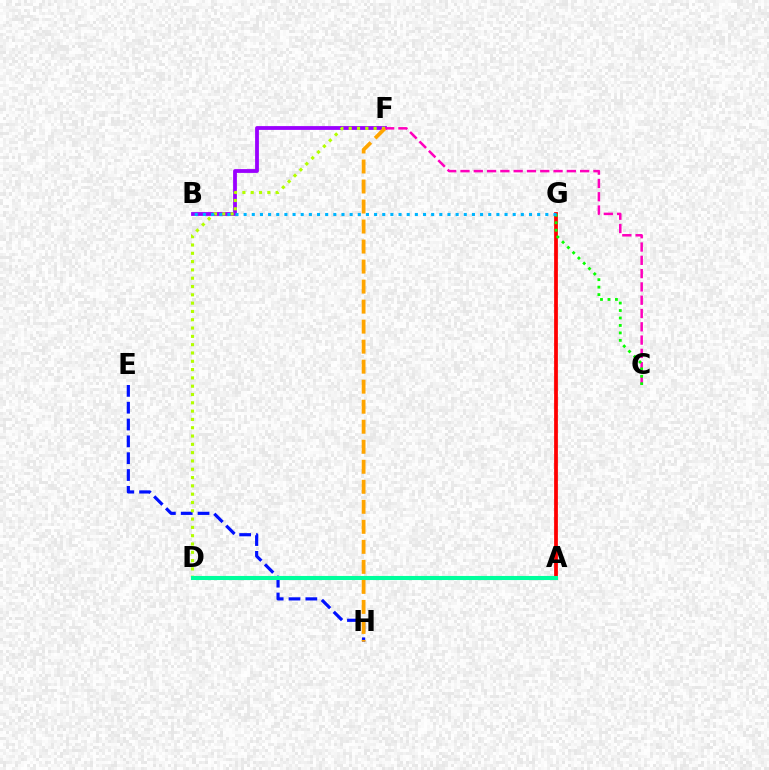{('E', 'H'): [{'color': '#0010ff', 'line_style': 'dashed', 'thickness': 2.29}], ('A', 'G'): [{'color': '#ff0000', 'line_style': 'solid', 'thickness': 2.71}], ('B', 'F'): [{'color': '#9b00ff', 'line_style': 'solid', 'thickness': 2.73}], ('D', 'F'): [{'color': '#b3ff00', 'line_style': 'dotted', 'thickness': 2.26}], ('C', 'F'): [{'color': '#ff00bd', 'line_style': 'dashed', 'thickness': 1.81}], ('A', 'D'): [{'color': '#00ff9d', 'line_style': 'solid', 'thickness': 2.94}], ('C', 'G'): [{'color': '#08ff00', 'line_style': 'dotted', 'thickness': 2.03}], ('B', 'G'): [{'color': '#00b5ff', 'line_style': 'dotted', 'thickness': 2.22}], ('F', 'H'): [{'color': '#ffa500', 'line_style': 'dashed', 'thickness': 2.72}]}